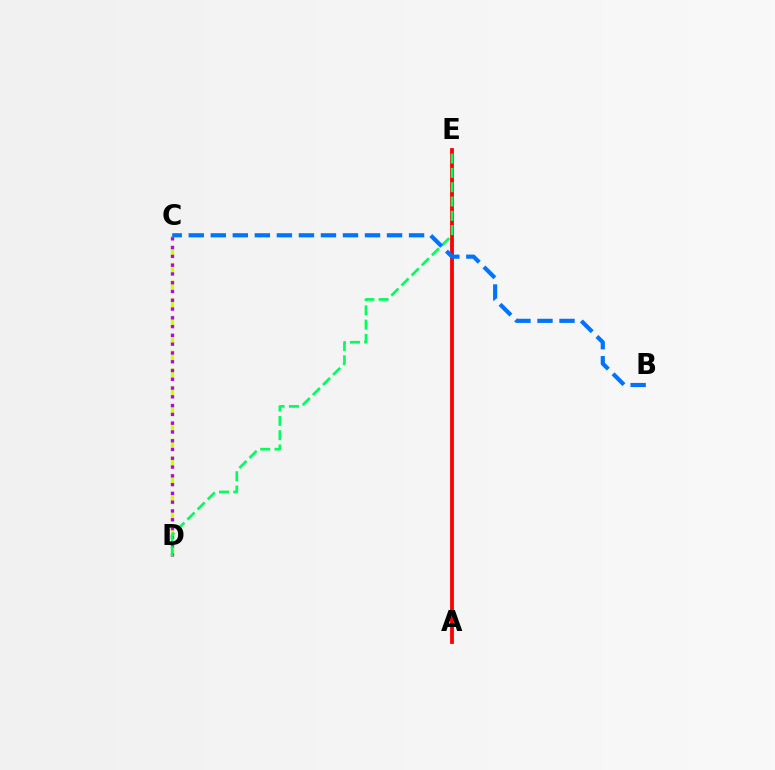{('C', 'D'): [{'color': '#d1ff00', 'line_style': 'dashed', 'thickness': 2.39}, {'color': '#b900ff', 'line_style': 'dotted', 'thickness': 2.38}], ('A', 'E'): [{'color': '#ff0000', 'line_style': 'solid', 'thickness': 2.74}], ('D', 'E'): [{'color': '#00ff5c', 'line_style': 'dashed', 'thickness': 1.94}], ('B', 'C'): [{'color': '#0074ff', 'line_style': 'dashed', 'thickness': 2.99}]}